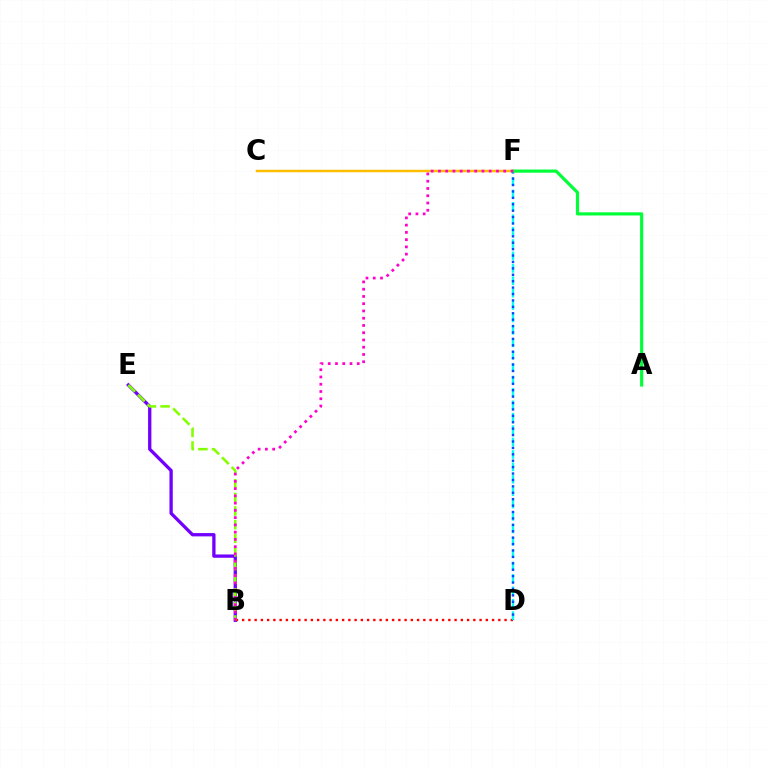{('C', 'F'): [{'color': '#ffbd00', 'line_style': 'solid', 'thickness': 1.79}], ('B', 'E'): [{'color': '#7200ff', 'line_style': 'solid', 'thickness': 2.38}, {'color': '#84ff00', 'line_style': 'dashed', 'thickness': 1.85}], ('B', 'D'): [{'color': '#ff0000', 'line_style': 'dotted', 'thickness': 1.7}], ('D', 'F'): [{'color': '#00fff6', 'line_style': 'dashed', 'thickness': 1.69}, {'color': '#004bff', 'line_style': 'dotted', 'thickness': 1.74}], ('A', 'F'): [{'color': '#00ff39', 'line_style': 'solid', 'thickness': 2.28}], ('B', 'F'): [{'color': '#ff00cf', 'line_style': 'dotted', 'thickness': 1.97}]}